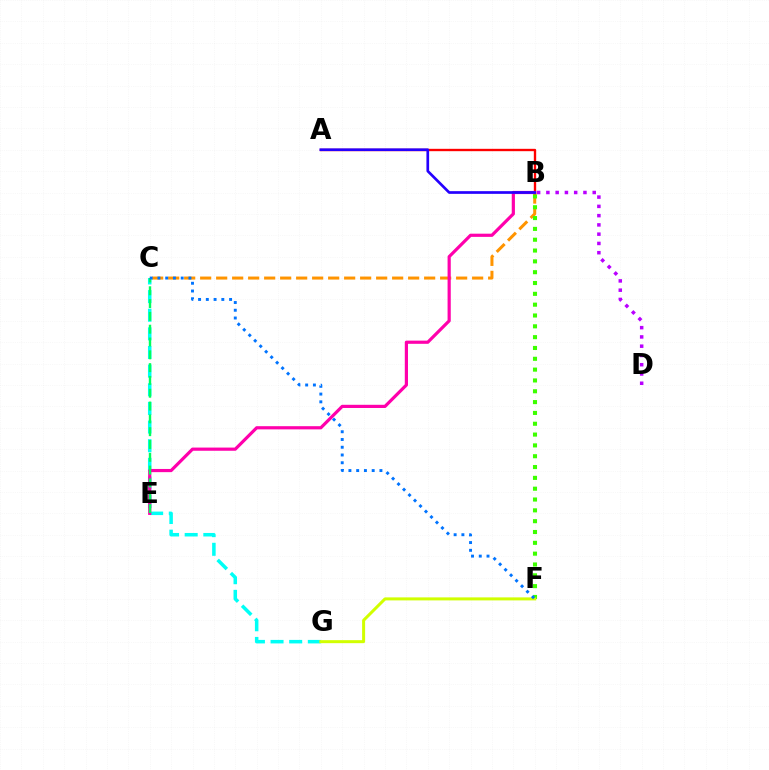{('B', 'D'): [{'color': '#b900ff', 'line_style': 'dotted', 'thickness': 2.52}], ('B', 'C'): [{'color': '#ff9400', 'line_style': 'dashed', 'thickness': 2.17}], ('B', 'F'): [{'color': '#3dff00', 'line_style': 'dotted', 'thickness': 2.94}], ('C', 'G'): [{'color': '#00fff6', 'line_style': 'dashed', 'thickness': 2.53}], ('A', 'B'): [{'color': '#ff0000', 'line_style': 'solid', 'thickness': 1.7}, {'color': '#2500ff', 'line_style': 'solid', 'thickness': 1.93}], ('B', 'E'): [{'color': '#ff00ac', 'line_style': 'solid', 'thickness': 2.3}], ('F', 'G'): [{'color': '#d1ff00', 'line_style': 'solid', 'thickness': 2.17}], ('C', 'E'): [{'color': '#00ff5c', 'line_style': 'dashed', 'thickness': 1.74}], ('C', 'F'): [{'color': '#0074ff', 'line_style': 'dotted', 'thickness': 2.11}]}